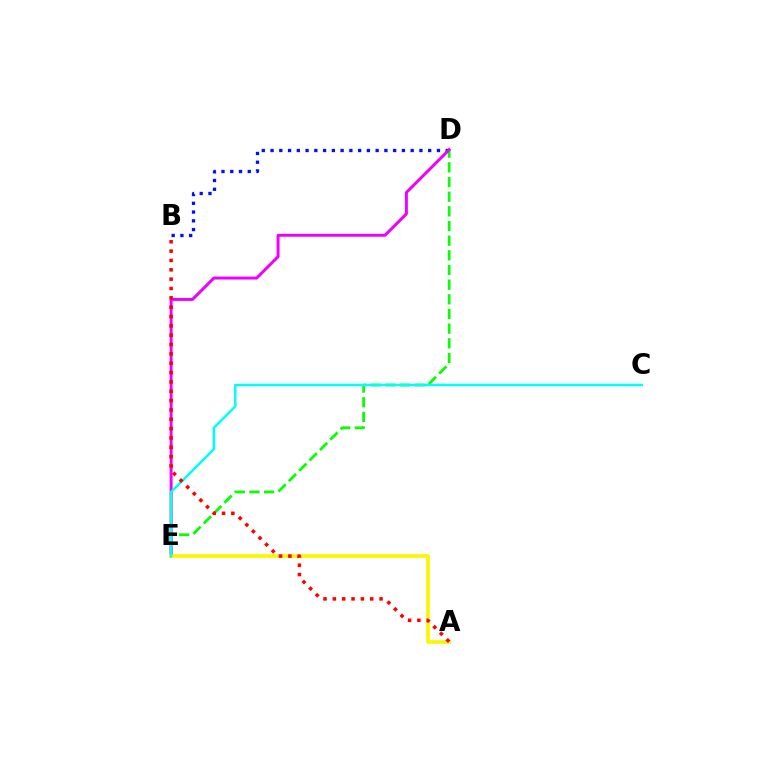{('B', 'D'): [{'color': '#0010ff', 'line_style': 'dotted', 'thickness': 2.38}], ('D', 'E'): [{'color': '#08ff00', 'line_style': 'dashed', 'thickness': 1.99}, {'color': '#ee00ff', 'line_style': 'solid', 'thickness': 2.13}], ('A', 'E'): [{'color': '#fcf500', 'line_style': 'solid', 'thickness': 2.62}], ('C', 'E'): [{'color': '#00fff6', 'line_style': 'solid', 'thickness': 1.8}], ('A', 'B'): [{'color': '#ff0000', 'line_style': 'dotted', 'thickness': 2.54}]}